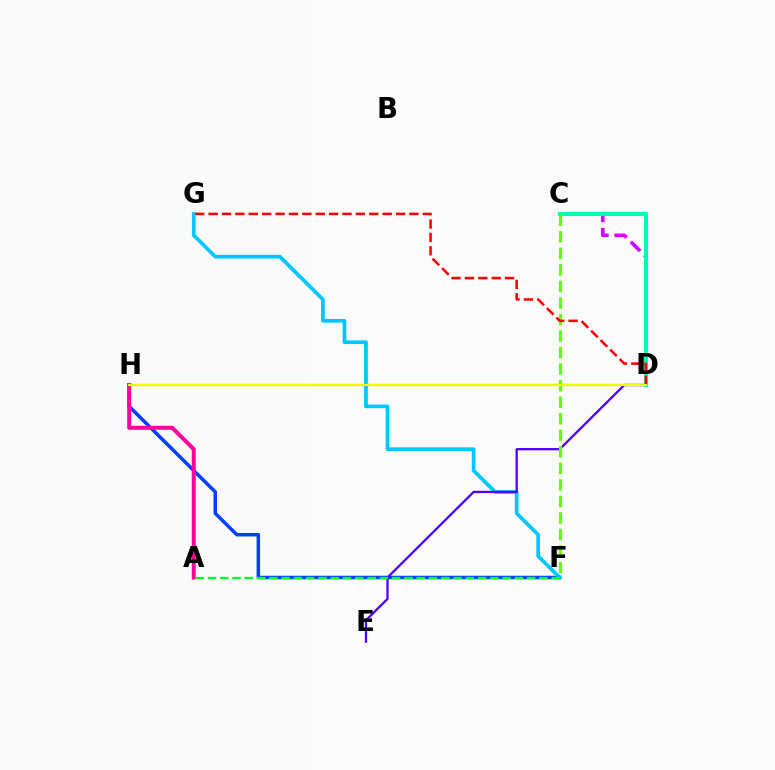{('F', 'H'): [{'color': '#003fff', 'line_style': 'solid', 'thickness': 2.51}], ('F', 'G'): [{'color': '#00c7ff', 'line_style': 'solid', 'thickness': 2.67}], ('C', 'D'): [{'color': '#d600ff', 'line_style': 'dashed', 'thickness': 2.58}, {'color': '#00ffaf', 'line_style': 'solid', 'thickness': 2.91}], ('A', 'H'): [{'color': '#ff00a0', 'line_style': 'solid', 'thickness': 2.87}], ('D', 'H'): [{'color': '#ff8800', 'line_style': 'solid', 'thickness': 1.57}, {'color': '#eeff00', 'line_style': 'solid', 'thickness': 1.56}], ('D', 'E'): [{'color': '#4f00ff', 'line_style': 'solid', 'thickness': 1.64}], ('C', 'F'): [{'color': '#66ff00', 'line_style': 'dashed', 'thickness': 2.25}], ('D', 'G'): [{'color': '#ff0000', 'line_style': 'dashed', 'thickness': 1.82}], ('A', 'F'): [{'color': '#00ff27', 'line_style': 'dashed', 'thickness': 1.67}]}